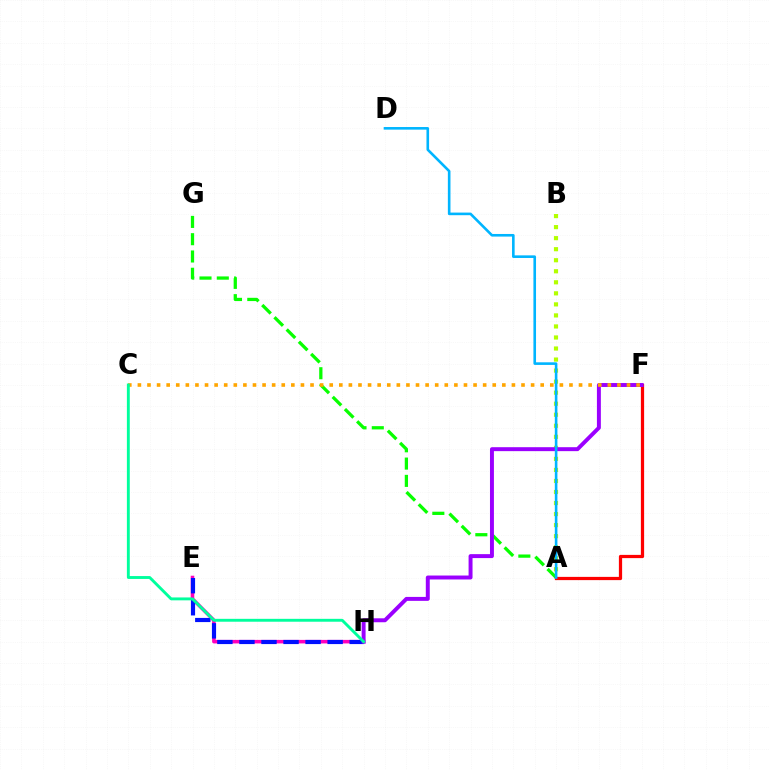{('A', 'B'): [{'color': '#b3ff00', 'line_style': 'dotted', 'thickness': 3.0}], ('A', 'G'): [{'color': '#08ff00', 'line_style': 'dashed', 'thickness': 2.35}], ('E', 'H'): [{'color': '#ff00bd', 'line_style': 'solid', 'thickness': 2.55}, {'color': '#0010ff', 'line_style': 'dashed', 'thickness': 3.0}], ('A', 'F'): [{'color': '#ff0000', 'line_style': 'solid', 'thickness': 2.33}], ('F', 'H'): [{'color': '#9b00ff', 'line_style': 'solid', 'thickness': 2.84}], ('C', 'F'): [{'color': '#ffa500', 'line_style': 'dotted', 'thickness': 2.61}], ('A', 'D'): [{'color': '#00b5ff', 'line_style': 'solid', 'thickness': 1.88}], ('C', 'H'): [{'color': '#00ff9d', 'line_style': 'solid', 'thickness': 2.08}]}